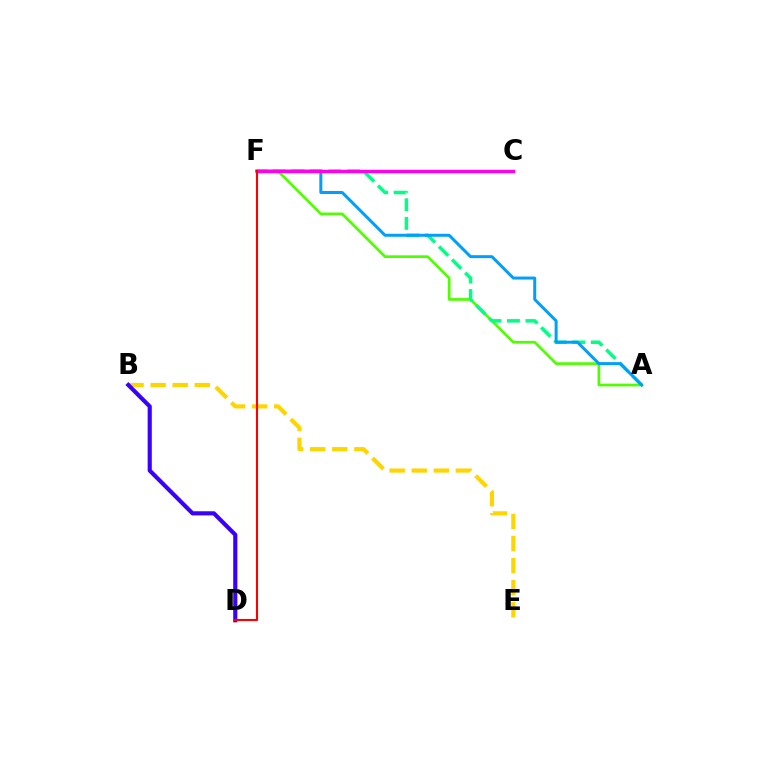{('A', 'F'): [{'color': '#4fff00', 'line_style': 'solid', 'thickness': 1.94}, {'color': '#00ff86', 'line_style': 'dashed', 'thickness': 2.52}, {'color': '#009eff', 'line_style': 'solid', 'thickness': 2.14}], ('B', 'E'): [{'color': '#ffd500', 'line_style': 'dashed', 'thickness': 3.0}], ('B', 'D'): [{'color': '#3700ff', 'line_style': 'solid', 'thickness': 2.97}], ('C', 'F'): [{'color': '#ff00ed', 'line_style': 'solid', 'thickness': 2.45}], ('D', 'F'): [{'color': '#ff0000', 'line_style': 'solid', 'thickness': 1.51}]}